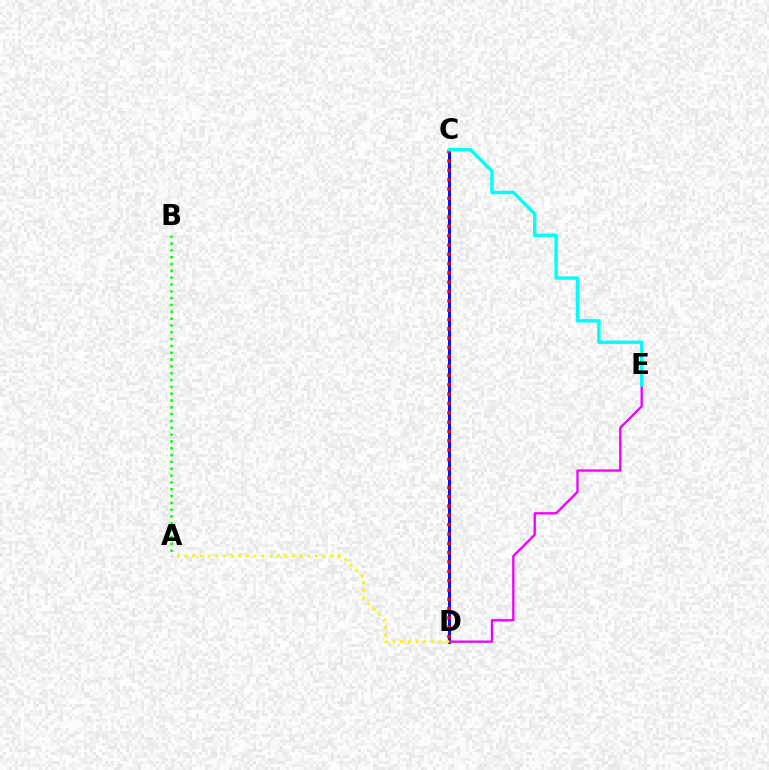{('C', 'D'): [{'color': '#0010ff', 'line_style': 'solid', 'thickness': 2.14}, {'color': '#ff0000', 'line_style': 'dotted', 'thickness': 2.53}], ('D', 'E'): [{'color': '#ee00ff', 'line_style': 'solid', 'thickness': 1.68}], ('A', 'D'): [{'color': '#fcf500', 'line_style': 'dotted', 'thickness': 2.08}], ('C', 'E'): [{'color': '#00fff6', 'line_style': 'solid', 'thickness': 2.44}], ('A', 'B'): [{'color': '#08ff00', 'line_style': 'dotted', 'thickness': 1.85}]}